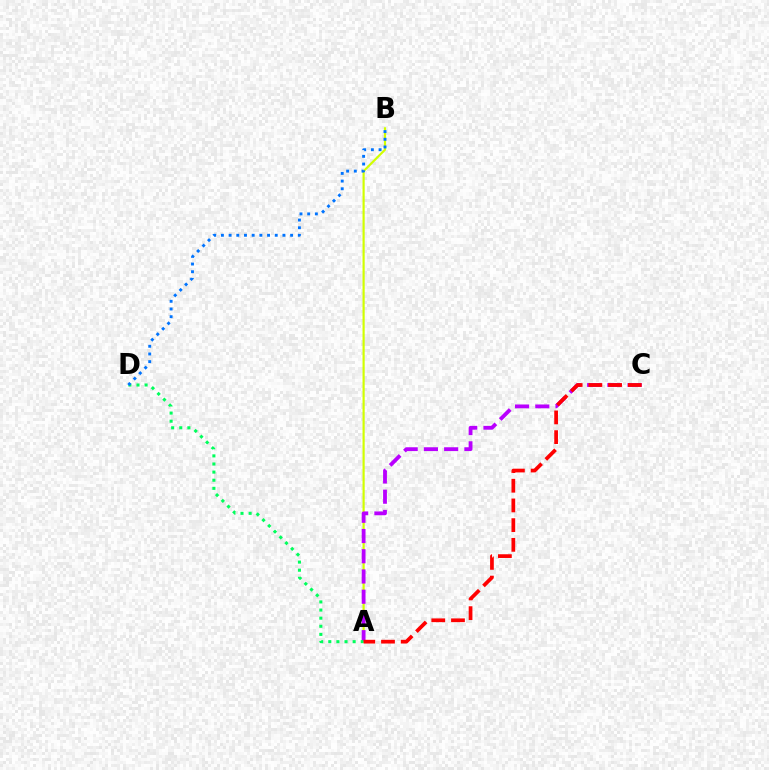{('A', 'B'): [{'color': '#d1ff00', 'line_style': 'solid', 'thickness': 1.56}], ('A', 'C'): [{'color': '#b900ff', 'line_style': 'dashed', 'thickness': 2.75}, {'color': '#ff0000', 'line_style': 'dashed', 'thickness': 2.68}], ('A', 'D'): [{'color': '#00ff5c', 'line_style': 'dotted', 'thickness': 2.2}], ('B', 'D'): [{'color': '#0074ff', 'line_style': 'dotted', 'thickness': 2.09}]}